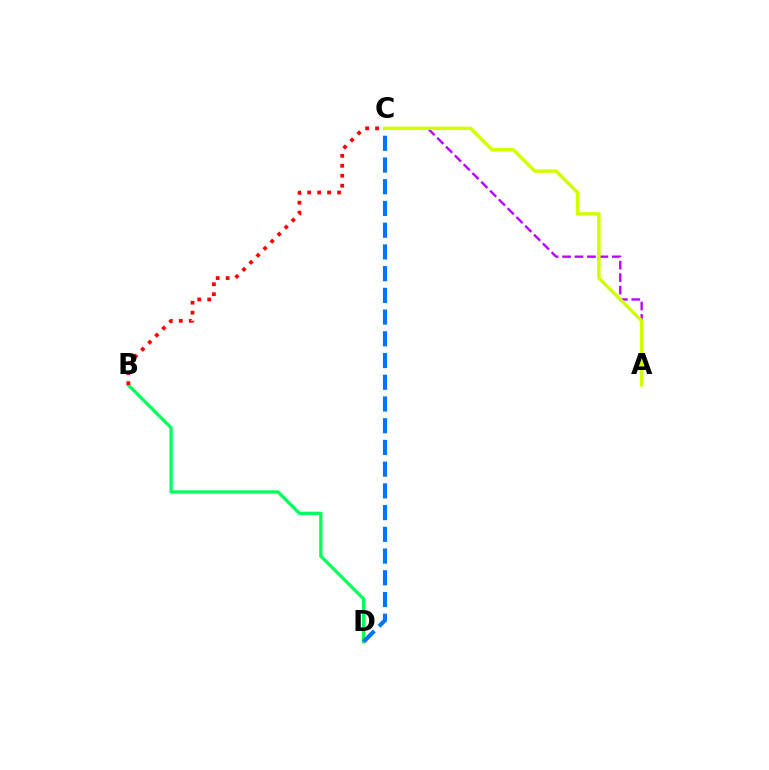{('B', 'D'): [{'color': '#00ff5c', 'line_style': 'solid', 'thickness': 2.36}], ('C', 'D'): [{'color': '#0074ff', 'line_style': 'dashed', 'thickness': 2.95}], ('A', 'C'): [{'color': '#b900ff', 'line_style': 'dashed', 'thickness': 1.69}, {'color': '#d1ff00', 'line_style': 'solid', 'thickness': 2.52}], ('B', 'C'): [{'color': '#ff0000', 'line_style': 'dotted', 'thickness': 2.71}]}